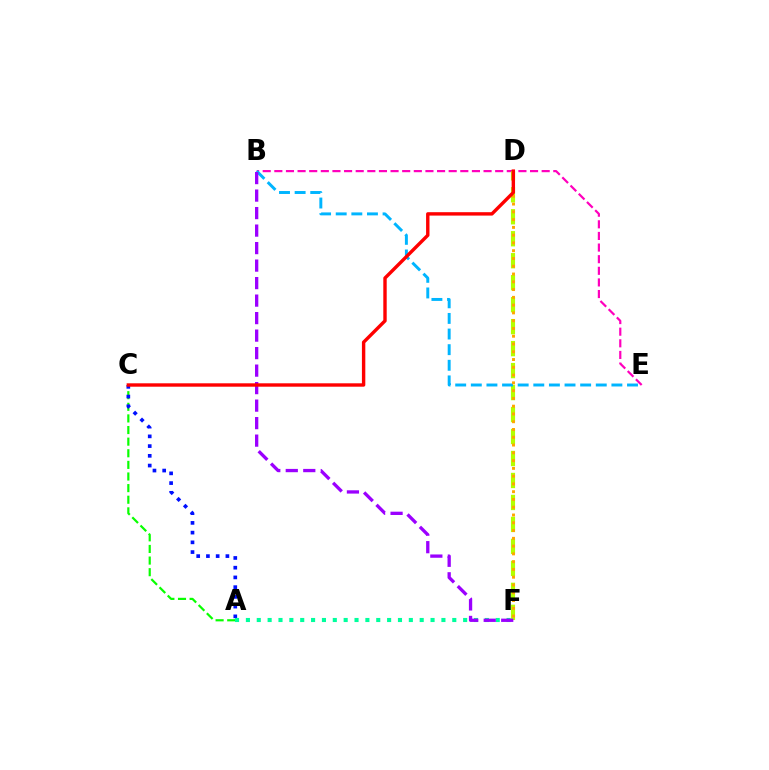{('B', 'E'): [{'color': '#ff00bd', 'line_style': 'dashed', 'thickness': 1.58}, {'color': '#00b5ff', 'line_style': 'dashed', 'thickness': 2.12}], ('A', 'C'): [{'color': '#08ff00', 'line_style': 'dashed', 'thickness': 1.58}, {'color': '#0010ff', 'line_style': 'dotted', 'thickness': 2.64}], ('D', 'F'): [{'color': '#b3ff00', 'line_style': 'dashed', 'thickness': 2.99}, {'color': '#ffa500', 'line_style': 'dotted', 'thickness': 2.11}], ('A', 'F'): [{'color': '#00ff9d', 'line_style': 'dotted', 'thickness': 2.95}], ('B', 'F'): [{'color': '#9b00ff', 'line_style': 'dashed', 'thickness': 2.38}], ('C', 'D'): [{'color': '#ff0000', 'line_style': 'solid', 'thickness': 2.45}]}